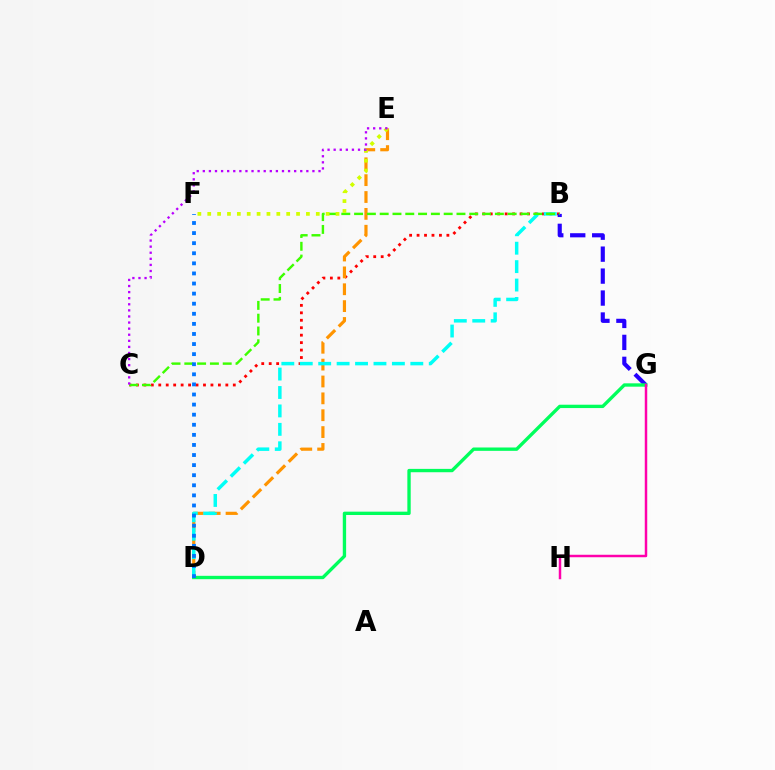{('B', 'C'): [{'color': '#ff0000', 'line_style': 'dotted', 'thickness': 2.02}, {'color': '#3dff00', 'line_style': 'dashed', 'thickness': 1.74}], ('D', 'E'): [{'color': '#ff9400', 'line_style': 'dashed', 'thickness': 2.29}], ('B', 'D'): [{'color': '#00fff6', 'line_style': 'dashed', 'thickness': 2.5}], ('B', 'G'): [{'color': '#2500ff', 'line_style': 'dashed', 'thickness': 2.98}], ('D', 'G'): [{'color': '#00ff5c', 'line_style': 'solid', 'thickness': 2.41}], ('E', 'F'): [{'color': '#d1ff00', 'line_style': 'dotted', 'thickness': 2.68}], ('D', 'F'): [{'color': '#0074ff', 'line_style': 'dotted', 'thickness': 2.74}], ('G', 'H'): [{'color': '#ff00ac', 'line_style': 'solid', 'thickness': 1.78}], ('C', 'E'): [{'color': '#b900ff', 'line_style': 'dotted', 'thickness': 1.65}]}